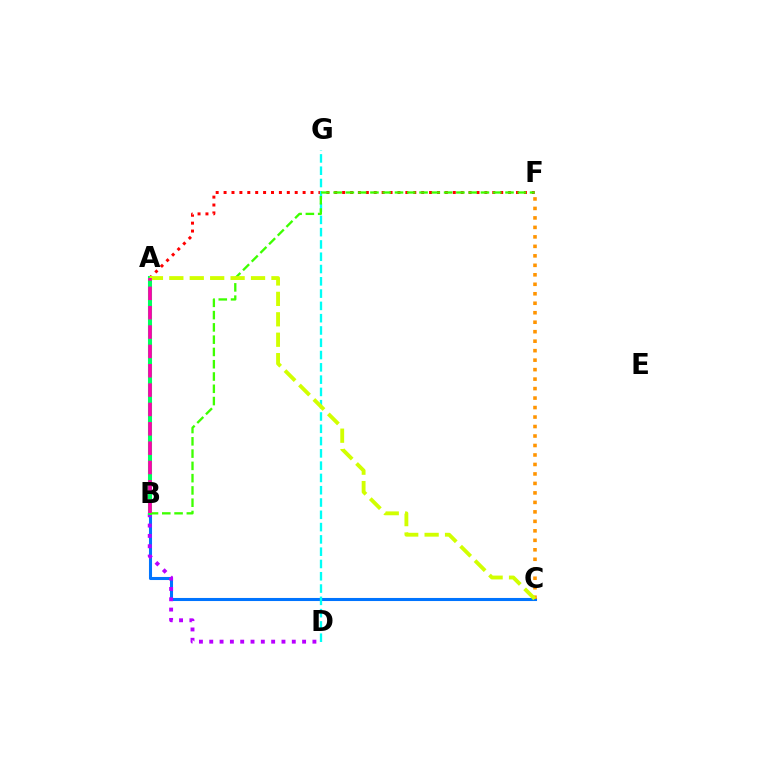{('A', 'B'): [{'color': '#2500ff', 'line_style': 'dotted', 'thickness': 1.56}, {'color': '#00ff5c', 'line_style': 'solid', 'thickness': 2.93}, {'color': '#ff00ac', 'line_style': 'dashed', 'thickness': 2.63}], ('B', 'C'): [{'color': '#0074ff', 'line_style': 'solid', 'thickness': 2.21}], ('B', 'D'): [{'color': '#b900ff', 'line_style': 'dotted', 'thickness': 2.8}], ('A', 'F'): [{'color': '#ff0000', 'line_style': 'dotted', 'thickness': 2.15}], ('C', 'F'): [{'color': '#ff9400', 'line_style': 'dotted', 'thickness': 2.58}], ('D', 'G'): [{'color': '#00fff6', 'line_style': 'dashed', 'thickness': 1.67}], ('B', 'F'): [{'color': '#3dff00', 'line_style': 'dashed', 'thickness': 1.67}], ('A', 'C'): [{'color': '#d1ff00', 'line_style': 'dashed', 'thickness': 2.77}]}